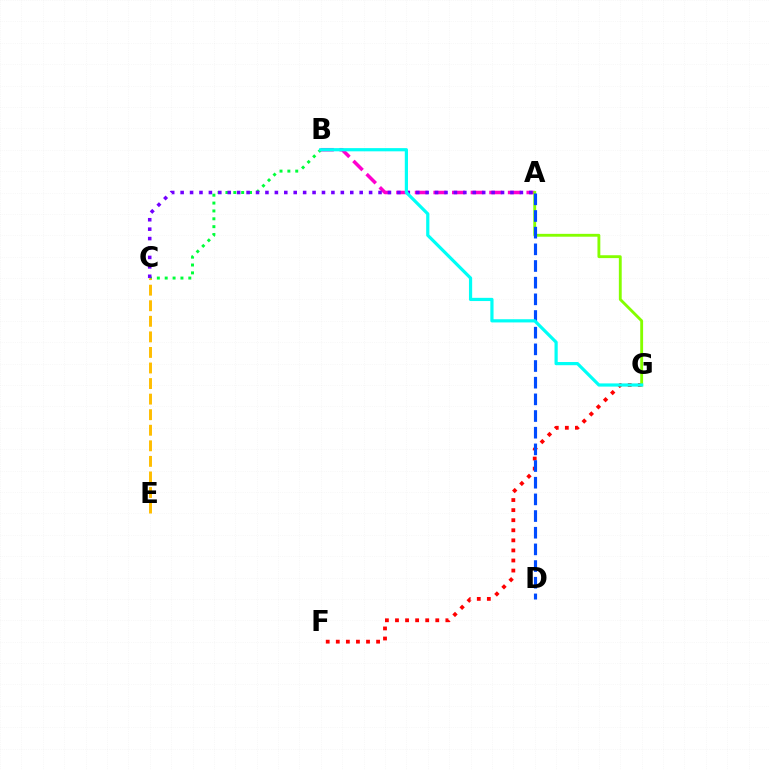{('F', 'G'): [{'color': '#ff0000', 'line_style': 'dotted', 'thickness': 2.74}], ('B', 'C'): [{'color': '#00ff39', 'line_style': 'dotted', 'thickness': 2.14}], ('A', 'B'): [{'color': '#ff00cf', 'line_style': 'dashed', 'thickness': 2.53}], ('A', 'G'): [{'color': '#84ff00', 'line_style': 'solid', 'thickness': 2.06}], ('A', 'D'): [{'color': '#004bff', 'line_style': 'dashed', 'thickness': 2.26}], ('C', 'E'): [{'color': '#ffbd00', 'line_style': 'dashed', 'thickness': 2.11}], ('A', 'C'): [{'color': '#7200ff', 'line_style': 'dotted', 'thickness': 2.56}], ('B', 'G'): [{'color': '#00fff6', 'line_style': 'solid', 'thickness': 2.3}]}